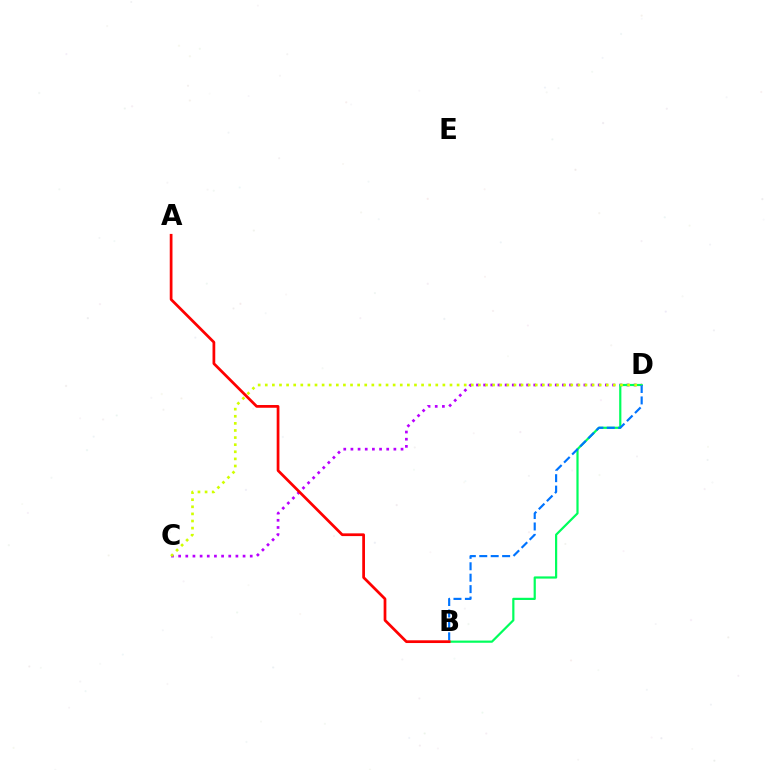{('C', 'D'): [{'color': '#b900ff', 'line_style': 'dotted', 'thickness': 1.95}, {'color': '#d1ff00', 'line_style': 'dotted', 'thickness': 1.93}], ('B', 'D'): [{'color': '#00ff5c', 'line_style': 'solid', 'thickness': 1.58}, {'color': '#0074ff', 'line_style': 'dashed', 'thickness': 1.55}], ('A', 'B'): [{'color': '#ff0000', 'line_style': 'solid', 'thickness': 1.97}]}